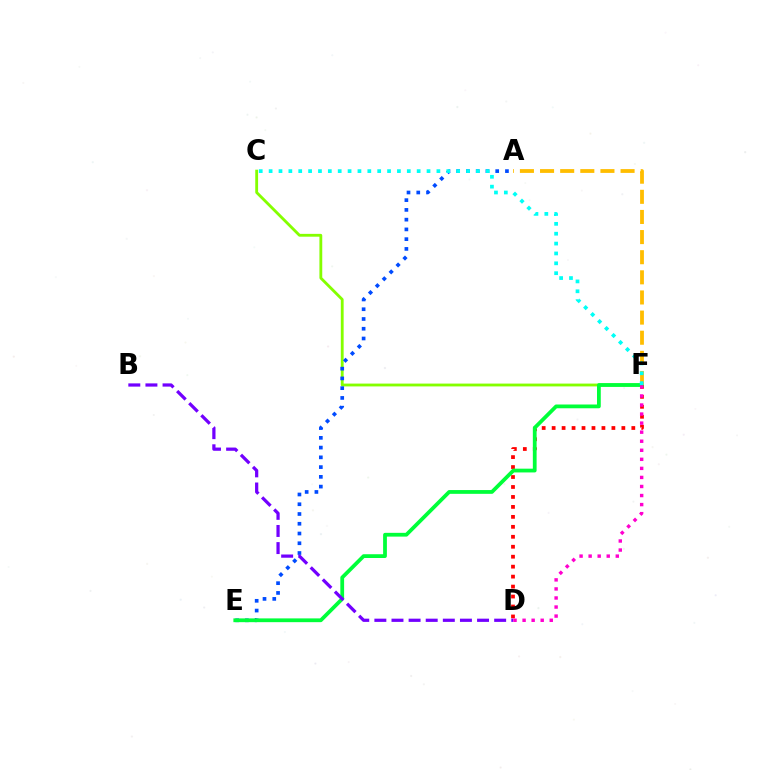{('C', 'F'): [{'color': '#84ff00', 'line_style': 'solid', 'thickness': 2.04}, {'color': '#00fff6', 'line_style': 'dotted', 'thickness': 2.68}], ('A', 'E'): [{'color': '#004bff', 'line_style': 'dotted', 'thickness': 2.65}], ('D', 'F'): [{'color': '#ff0000', 'line_style': 'dotted', 'thickness': 2.71}, {'color': '#ff00cf', 'line_style': 'dotted', 'thickness': 2.46}], ('E', 'F'): [{'color': '#00ff39', 'line_style': 'solid', 'thickness': 2.72}], ('A', 'F'): [{'color': '#ffbd00', 'line_style': 'dashed', 'thickness': 2.73}], ('B', 'D'): [{'color': '#7200ff', 'line_style': 'dashed', 'thickness': 2.32}]}